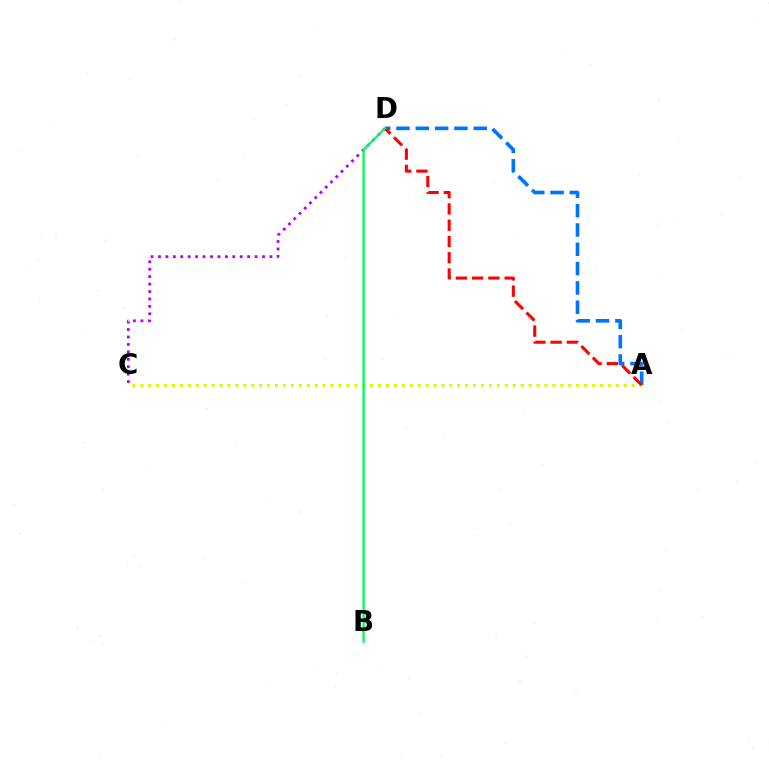{('A', 'C'): [{'color': '#d1ff00', 'line_style': 'dotted', 'thickness': 2.15}], ('C', 'D'): [{'color': '#b900ff', 'line_style': 'dotted', 'thickness': 2.02}], ('A', 'D'): [{'color': '#0074ff', 'line_style': 'dashed', 'thickness': 2.62}, {'color': '#ff0000', 'line_style': 'dashed', 'thickness': 2.21}], ('B', 'D'): [{'color': '#00ff5c', 'line_style': 'solid', 'thickness': 1.68}]}